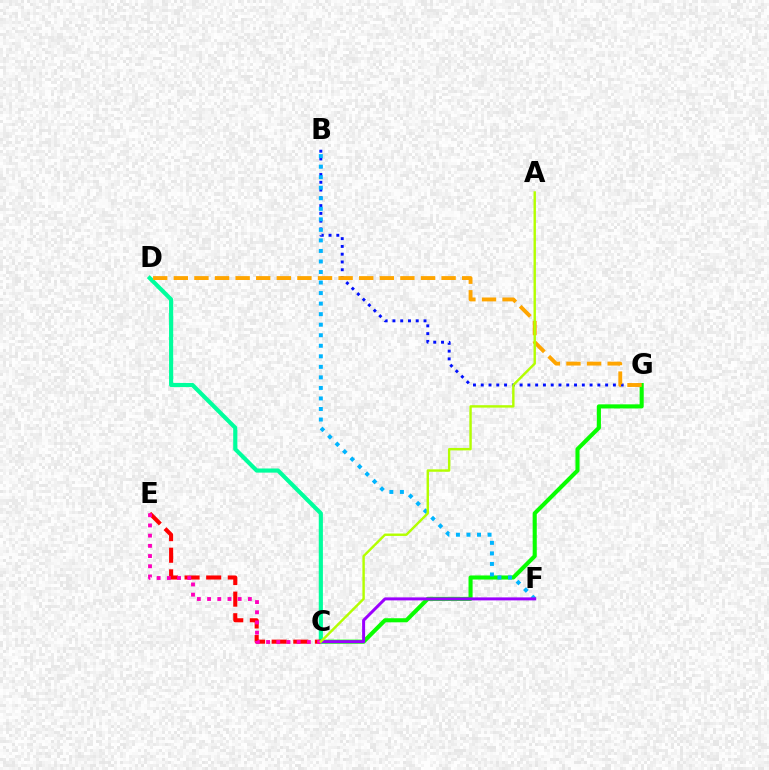{('C', 'G'): [{'color': '#08ff00', 'line_style': 'solid', 'thickness': 2.94}], ('B', 'G'): [{'color': '#0010ff', 'line_style': 'dotted', 'thickness': 2.11}], ('B', 'F'): [{'color': '#00b5ff', 'line_style': 'dotted', 'thickness': 2.86}], ('C', 'D'): [{'color': '#00ff9d', 'line_style': 'solid', 'thickness': 2.98}], ('C', 'E'): [{'color': '#ff0000', 'line_style': 'dashed', 'thickness': 2.94}, {'color': '#ff00bd', 'line_style': 'dotted', 'thickness': 2.77}], ('C', 'F'): [{'color': '#9b00ff', 'line_style': 'solid', 'thickness': 2.15}], ('D', 'G'): [{'color': '#ffa500', 'line_style': 'dashed', 'thickness': 2.8}], ('A', 'C'): [{'color': '#b3ff00', 'line_style': 'solid', 'thickness': 1.74}]}